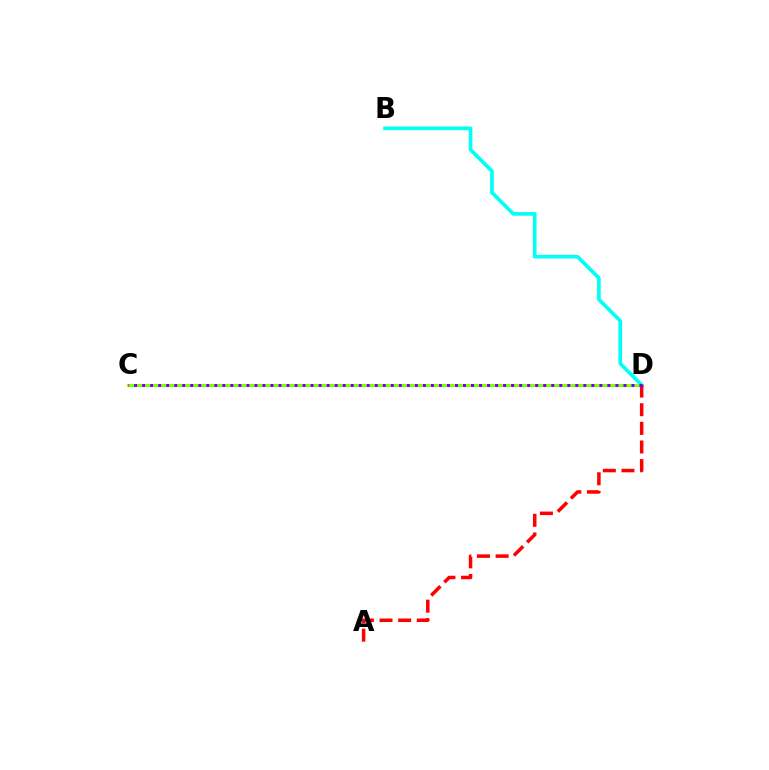{('C', 'D'): [{'color': '#84ff00', 'line_style': 'solid', 'thickness': 2.15}, {'color': '#7200ff', 'line_style': 'dotted', 'thickness': 2.18}], ('B', 'D'): [{'color': '#00fff6', 'line_style': 'solid', 'thickness': 2.63}], ('A', 'D'): [{'color': '#ff0000', 'line_style': 'dashed', 'thickness': 2.53}]}